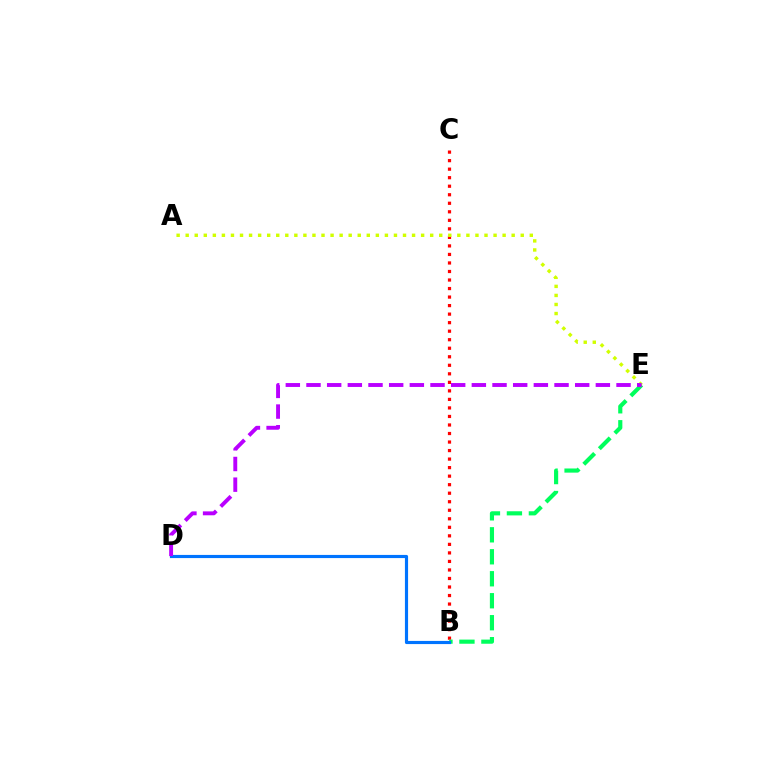{('B', 'C'): [{'color': '#ff0000', 'line_style': 'dotted', 'thickness': 2.32}], ('B', 'E'): [{'color': '#00ff5c', 'line_style': 'dashed', 'thickness': 2.99}], ('B', 'D'): [{'color': '#0074ff', 'line_style': 'solid', 'thickness': 2.27}], ('A', 'E'): [{'color': '#d1ff00', 'line_style': 'dotted', 'thickness': 2.46}], ('D', 'E'): [{'color': '#b900ff', 'line_style': 'dashed', 'thickness': 2.81}]}